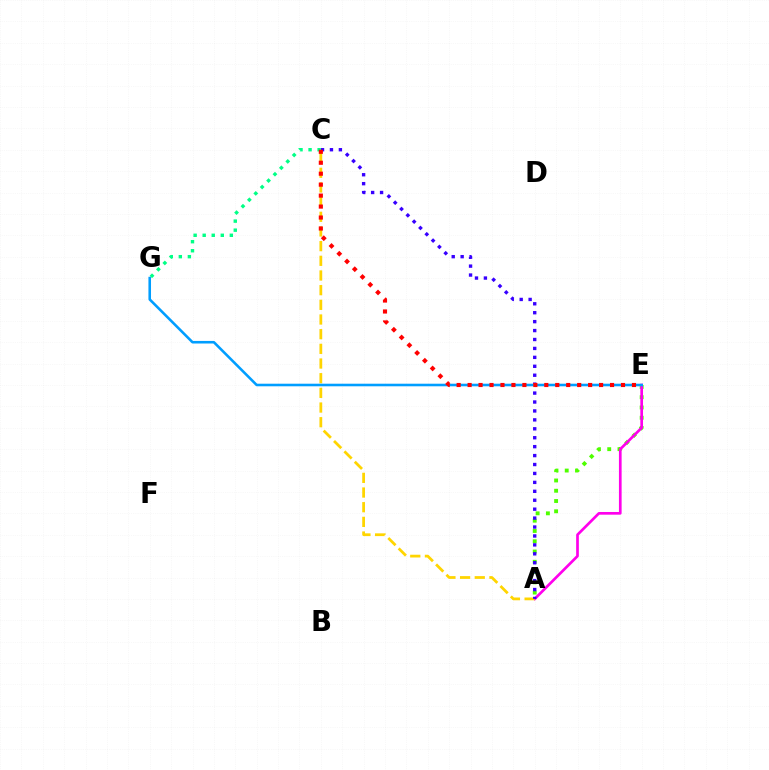{('A', 'E'): [{'color': '#4fff00', 'line_style': 'dotted', 'thickness': 2.79}, {'color': '#ff00ed', 'line_style': 'solid', 'thickness': 1.93}], ('A', 'C'): [{'color': '#ffd500', 'line_style': 'dashed', 'thickness': 1.99}, {'color': '#3700ff', 'line_style': 'dotted', 'thickness': 2.43}], ('E', 'G'): [{'color': '#009eff', 'line_style': 'solid', 'thickness': 1.86}], ('C', 'G'): [{'color': '#00ff86', 'line_style': 'dotted', 'thickness': 2.46}], ('C', 'E'): [{'color': '#ff0000', 'line_style': 'dotted', 'thickness': 2.98}]}